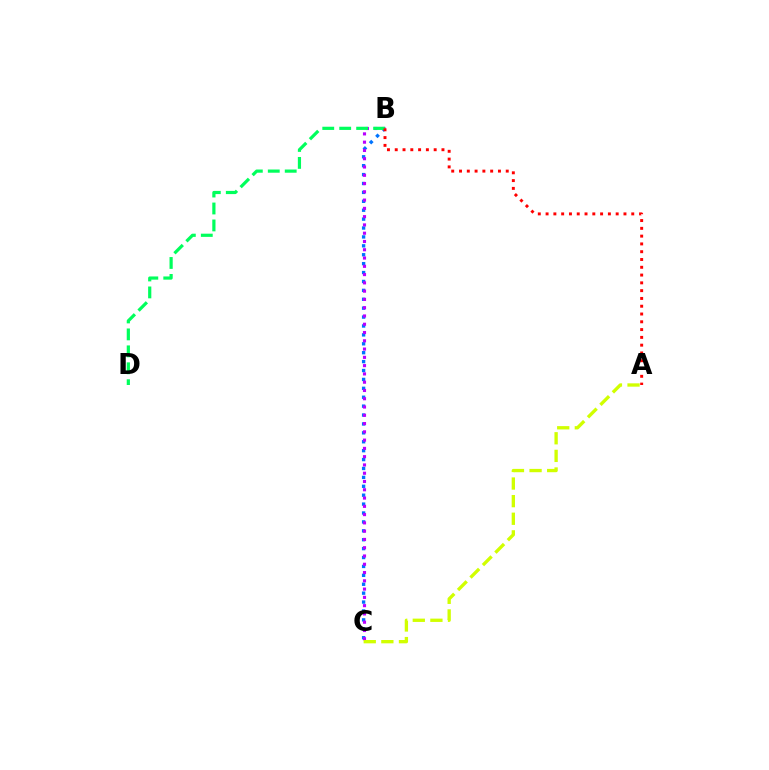{('B', 'C'): [{'color': '#0074ff', 'line_style': 'dotted', 'thickness': 2.42}, {'color': '#b900ff', 'line_style': 'dotted', 'thickness': 2.25}], ('B', 'D'): [{'color': '#00ff5c', 'line_style': 'dashed', 'thickness': 2.3}], ('A', 'C'): [{'color': '#d1ff00', 'line_style': 'dashed', 'thickness': 2.39}], ('A', 'B'): [{'color': '#ff0000', 'line_style': 'dotted', 'thickness': 2.12}]}